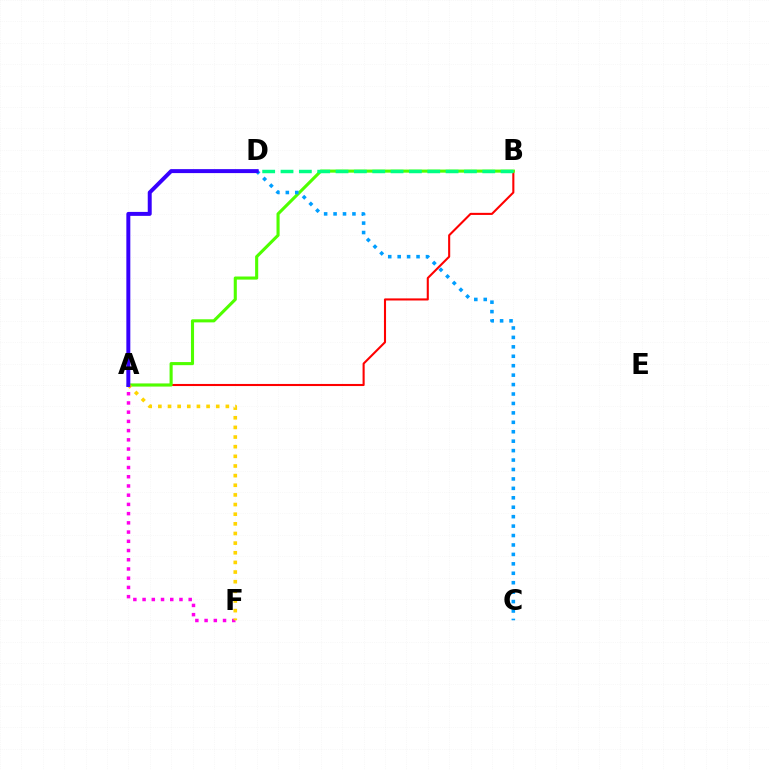{('A', 'B'): [{'color': '#ff0000', 'line_style': 'solid', 'thickness': 1.5}, {'color': '#4fff00', 'line_style': 'solid', 'thickness': 2.23}], ('A', 'F'): [{'color': '#ff00ed', 'line_style': 'dotted', 'thickness': 2.51}, {'color': '#ffd500', 'line_style': 'dotted', 'thickness': 2.62}], ('C', 'D'): [{'color': '#009eff', 'line_style': 'dotted', 'thickness': 2.56}], ('B', 'D'): [{'color': '#00ff86', 'line_style': 'dashed', 'thickness': 2.49}], ('A', 'D'): [{'color': '#3700ff', 'line_style': 'solid', 'thickness': 2.85}]}